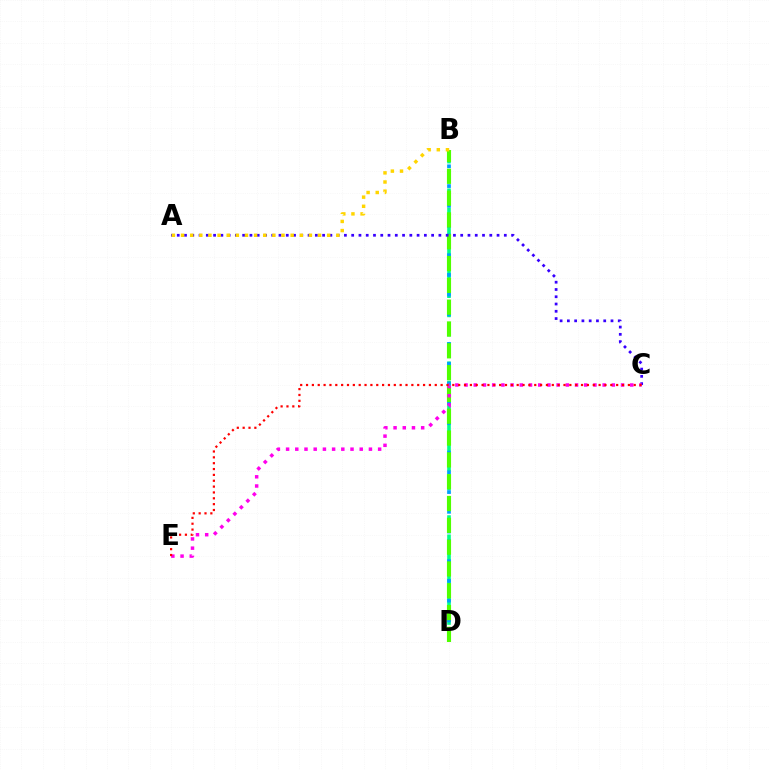{('B', 'D'): [{'color': '#00ff86', 'line_style': 'dashed', 'thickness': 2.61}, {'color': '#009eff', 'line_style': 'dotted', 'thickness': 2.68}, {'color': '#4fff00', 'line_style': 'dashed', 'thickness': 2.96}], ('A', 'C'): [{'color': '#3700ff', 'line_style': 'dotted', 'thickness': 1.97}], ('A', 'B'): [{'color': '#ffd500', 'line_style': 'dotted', 'thickness': 2.48}], ('C', 'E'): [{'color': '#ff00ed', 'line_style': 'dotted', 'thickness': 2.5}, {'color': '#ff0000', 'line_style': 'dotted', 'thickness': 1.59}]}